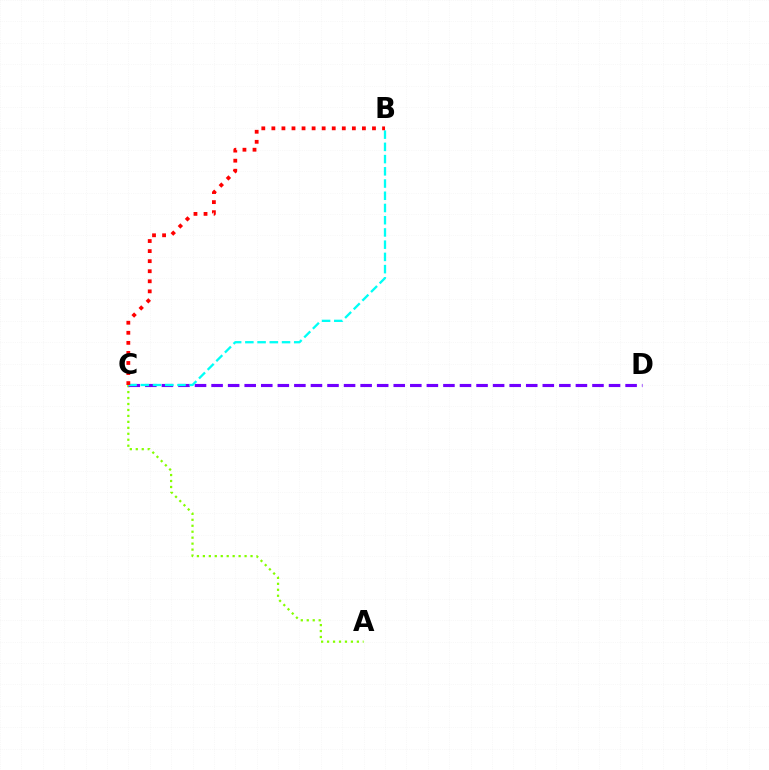{('A', 'C'): [{'color': '#84ff00', 'line_style': 'dotted', 'thickness': 1.62}], ('C', 'D'): [{'color': '#7200ff', 'line_style': 'dashed', 'thickness': 2.25}], ('B', 'C'): [{'color': '#00fff6', 'line_style': 'dashed', 'thickness': 1.66}, {'color': '#ff0000', 'line_style': 'dotted', 'thickness': 2.73}]}